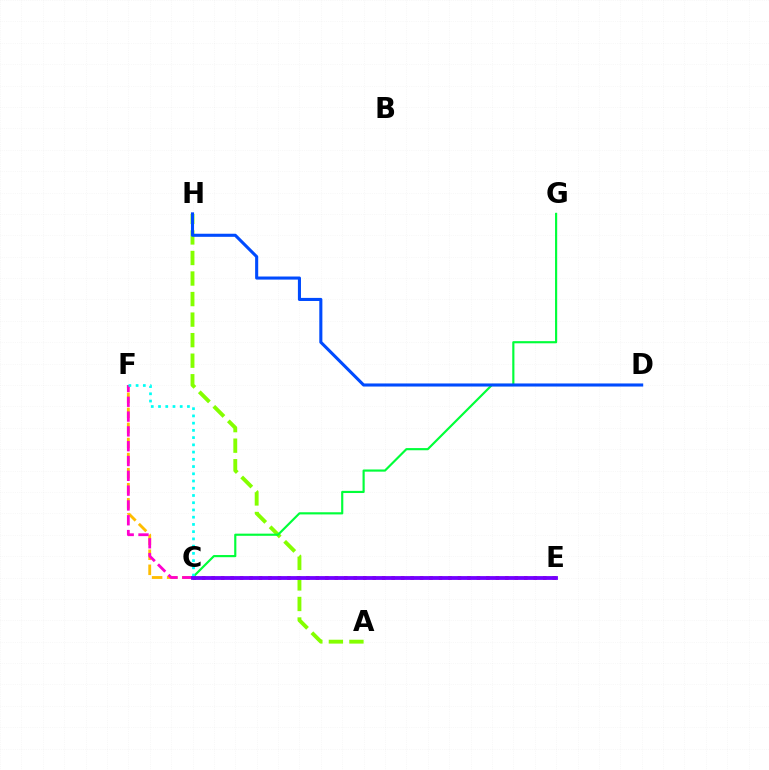{('A', 'H'): [{'color': '#84ff00', 'line_style': 'dashed', 'thickness': 2.79}], ('C', 'G'): [{'color': '#00ff39', 'line_style': 'solid', 'thickness': 1.55}], ('D', 'H'): [{'color': '#004bff', 'line_style': 'solid', 'thickness': 2.22}], ('C', 'F'): [{'color': '#ffbd00', 'line_style': 'dashed', 'thickness': 2.05}, {'color': '#ff00cf', 'line_style': 'dashed', 'thickness': 2.01}, {'color': '#00fff6', 'line_style': 'dotted', 'thickness': 1.97}], ('C', 'E'): [{'color': '#ff0000', 'line_style': 'dotted', 'thickness': 2.57}, {'color': '#7200ff', 'line_style': 'solid', 'thickness': 2.74}]}